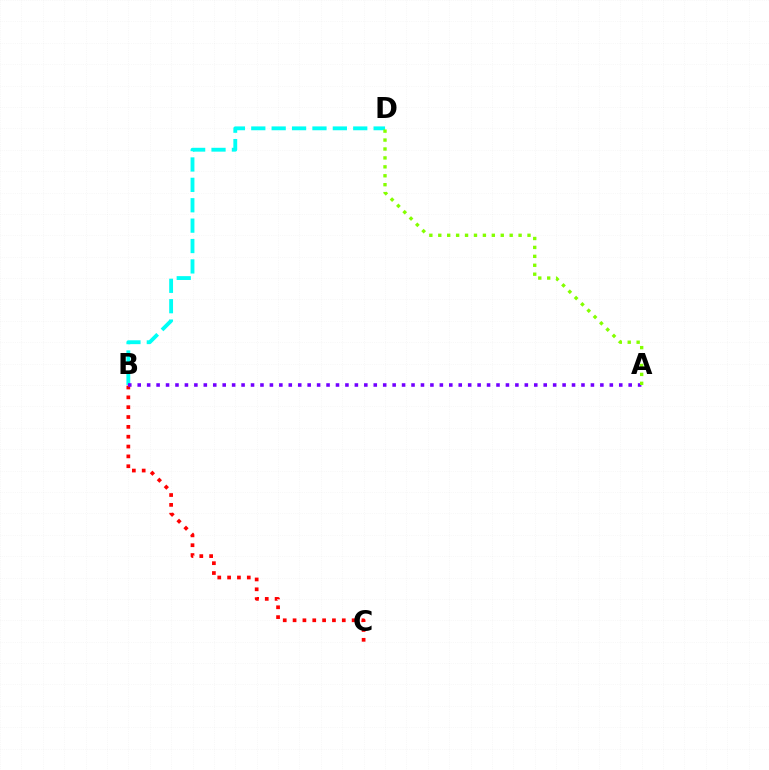{('B', 'C'): [{'color': '#ff0000', 'line_style': 'dotted', 'thickness': 2.67}], ('B', 'D'): [{'color': '#00fff6', 'line_style': 'dashed', 'thickness': 2.77}], ('A', 'B'): [{'color': '#7200ff', 'line_style': 'dotted', 'thickness': 2.57}], ('A', 'D'): [{'color': '#84ff00', 'line_style': 'dotted', 'thickness': 2.42}]}